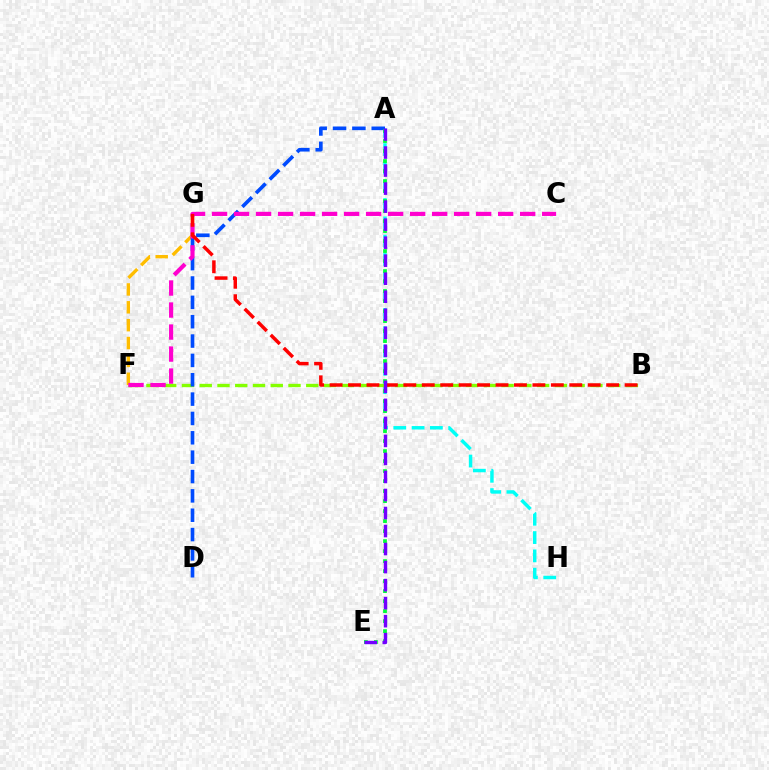{('A', 'H'): [{'color': '#00fff6', 'line_style': 'dashed', 'thickness': 2.49}], ('B', 'F'): [{'color': '#84ff00', 'line_style': 'dashed', 'thickness': 2.41}], ('F', 'G'): [{'color': '#ffbd00', 'line_style': 'dashed', 'thickness': 2.43}], ('A', 'D'): [{'color': '#004bff', 'line_style': 'dashed', 'thickness': 2.63}], ('C', 'F'): [{'color': '#ff00cf', 'line_style': 'dashed', 'thickness': 2.99}], ('B', 'G'): [{'color': '#ff0000', 'line_style': 'dashed', 'thickness': 2.5}], ('A', 'E'): [{'color': '#00ff39', 'line_style': 'dotted', 'thickness': 2.72}, {'color': '#7200ff', 'line_style': 'dashed', 'thickness': 2.45}]}